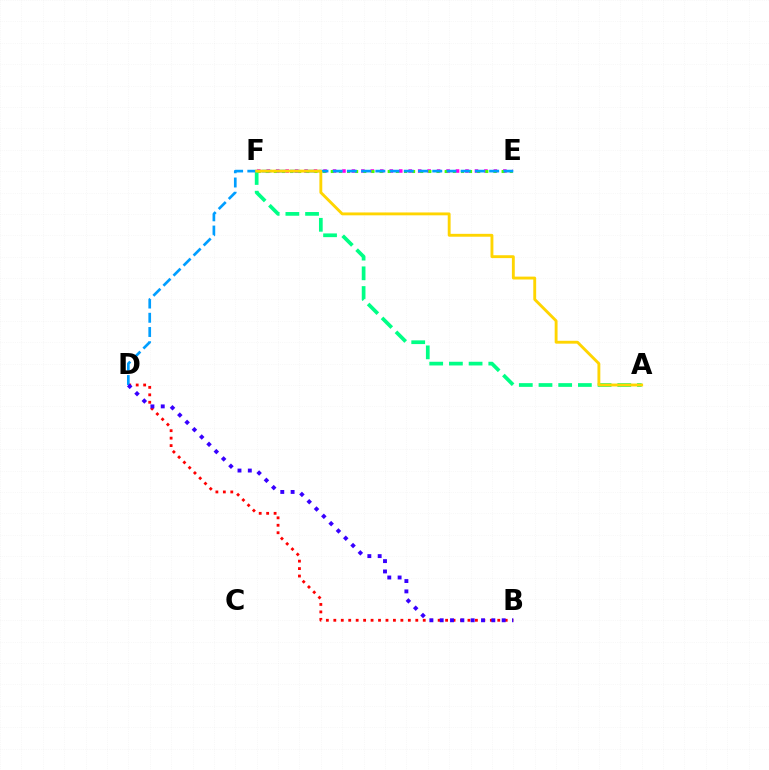{('E', 'F'): [{'color': '#ff00ed', 'line_style': 'dotted', 'thickness': 2.57}, {'color': '#4fff00', 'line_style': 'dotted', 'thickness': 2.21}], ('B', 'D'): [{'color': '#ff0000', 'line_style': 'dotted', 'thickness': 2.02}, {'color': '#3700ff', 'line_style': 'dotted', 'thickness': 2.81}], ('A', 'F'): [{'color': '#00ff86', 'line_style': 'dashed', 'thickness': 2.67}, {'color': '#ffd500', 'line_style': 'solid', 'thickness': 2.07}], ('D', 'E'): [{'color': '#009eff', 'line_style': 'dashed', 'thickness': 1.93}]}